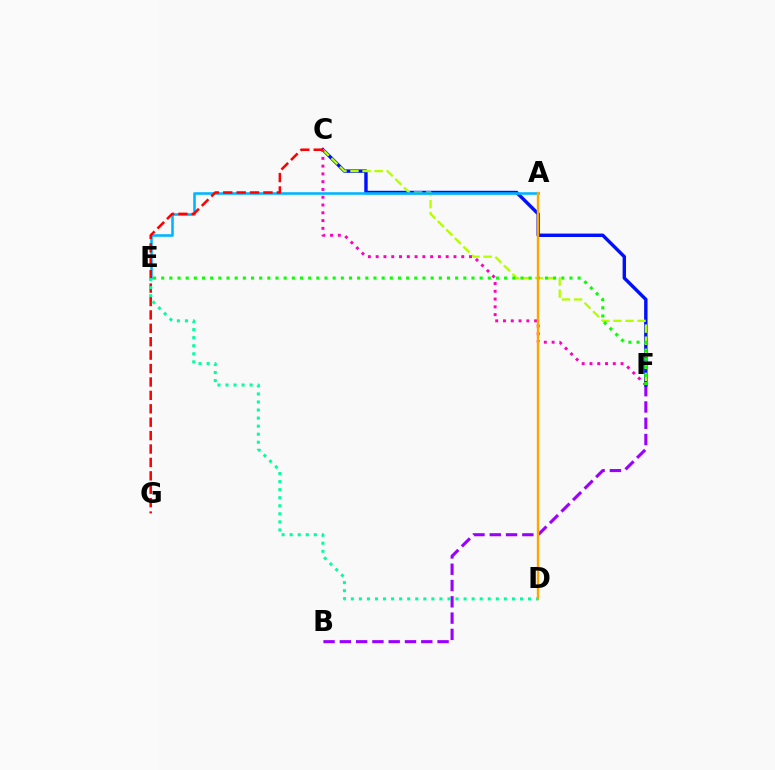{('B', 'F'): [{'color': '#9b00ff', 'line_style': 'dashed', 'thickness': 2.21}], ('C', 'F'): [{'color': '#0010ff', 'line_style': 'solid', 'thickness': 2.45}, {'color': '#b3ff00', 'line_style': 'dashed', 'thickness': 1.64}, {'color': '#ff00bd', 'line_style': 'dotted', 'thickness': 2.11}], ('E', 'F'): [{'color': '#08ff00', 'line_style': 'dotted', 'thickness': 2.22}], ('A', 'E'): [{'color': '#00b5ff', 'line_style': 'solid', 'thickness': 1.86}], ('C', 'G'): [{'color': '#ff0000', 'line_style': 'dashed', 'thickness': 1.82}], ('A', 'D'): [{'color': '#ffa500', 'line_style': 'solid', 'thickness': 1.73}], ('D', 'E'): [{'color': '#00ff9d', 'line_style': 'dotted', 'thickness': 2.19}]}